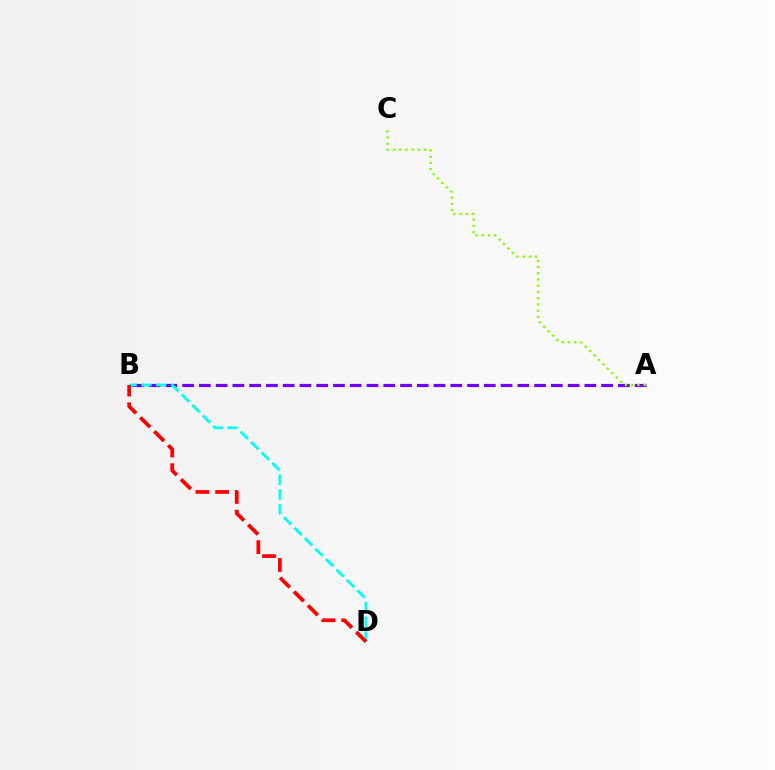{('A', 'B'): [{'color': '#7200ff', 'line_style': 'dashed', 'thickness': 2.28}], ('A', 'C'): [{'color': '#84ff00', 'line_style': 'dotted', 'thickness': 1.69}], ('B', 'D'): [{'color': '#00fff6', 'line_style': 'dashed', 'thickness': 2.01}, {'color': '#ff0000', 'line_style': 'dashed', 'thickness': 2.68}]}